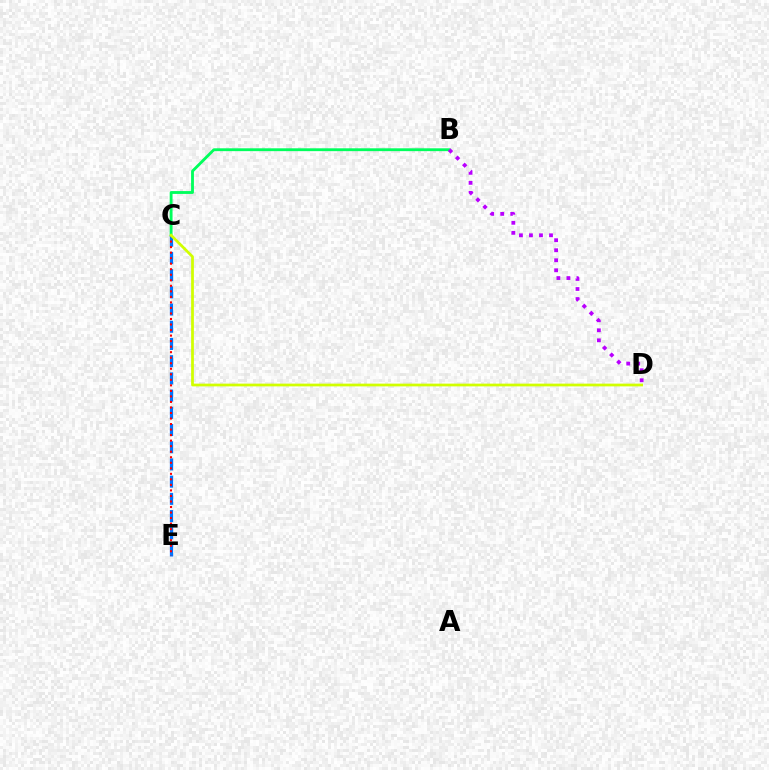{('C', 'E'): [{'color': '#0074ff', 'line_style': 'dashed', 'thickness': 2.34}, {'color': '#ff0000', 'line_style': 'dotted', 'thickness': 1.5}], ('B', 'C'): [{'color': '#00ff5c', 'line_style': 'solid', 'thickness': 2.05}], ('B', 'D'): [{'color': '#b900ff', 'line_style': 'dotted', 'thickness': 2.72}], ('C', 'D'): [{'color': '#d1ff00', 'line_style': 'solid', 'thickness': 1.97}]}